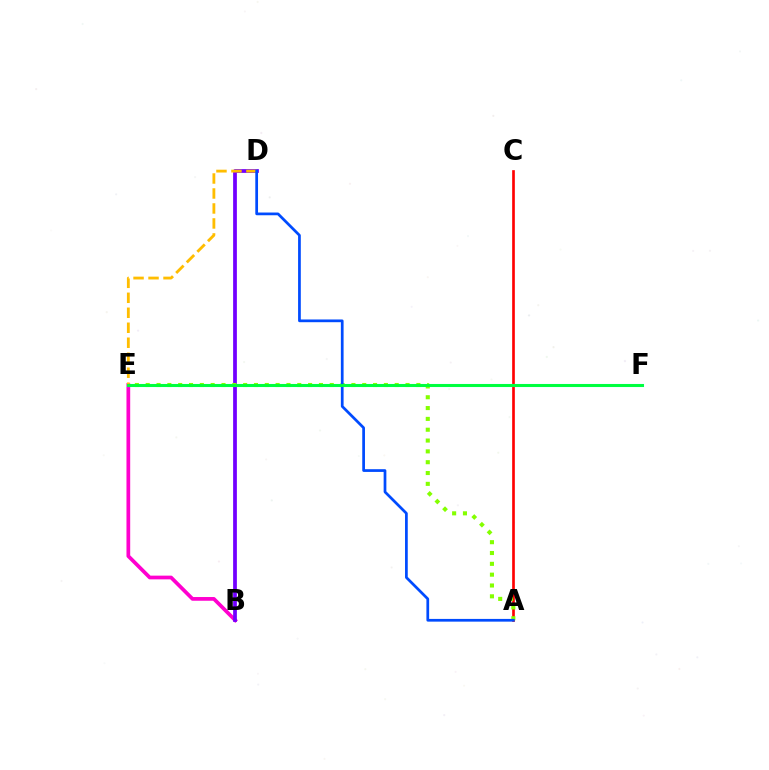{('A', 'C'): [{'color': '#ff0000', 'line_style': 'solid', 'thickness': 1.92}], ('B', 'E'): [{'color': '#ff00cf', 'line_style': 'solid', 'thickness': 2.68}], ('B', 'D'): [{'color': '#7200ff', 'line_style': 'solid', 'thickness': 2.7}], ('E', 'F'): [{'color': '#00fff6', 'line_style': 'solid', 'thickness': 2.24}, {'color': '#00ff39', 'line_style': 'solid', 'thickness': 2.08}], ('D', 'E'): [{'color': '#ffbd00', 'line_style': 'dashed', 'thickness': 2.04}], ('A', 'E'): [{'color': '#84ff00', 'line_style': 'dotted', 'thickness': 2.94}], ('A', 'D'): [{'color': '#004bff', 'line_style': 'solid', 'thickness': 1.96}]}